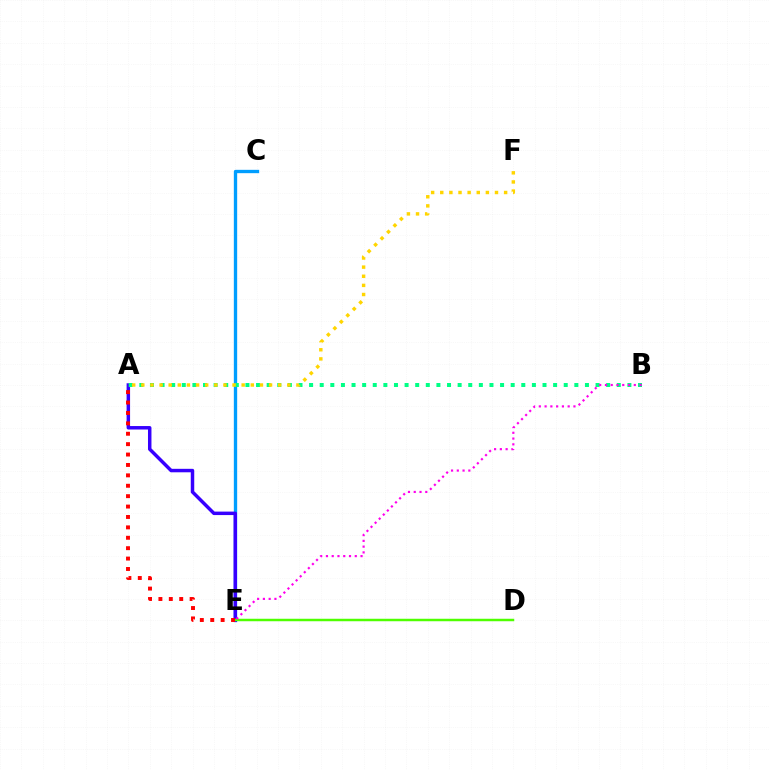{('C', 'E'): [{'color': '#009eff', 'line_style': 'solid', 'thickness': 2.4}], ('A', 'E'): [{'color': '#3700ff', 'line_style': 'solid', 'thickness': 2.5}, {'color': '#ff0000', 'line_style': 'dotted', 'thickness': 2.83}], ('A', 'B'): [{'color': '#00ff86', 'line_style': 'dotted', 'thickness': 2.88}], ('D', 'E'): [{'color': '#4fff00', 'line_style': 'solid', 'thickness': 1.78}], ('B', 'E'): [{'color': '#ff00ed', 'line_style': 'dotted', 'thickness': 1.57}], ('A', 'F'): [{'color': '#ffd500', 'line_style': 'dotted', 'thickness': 2.48}]}